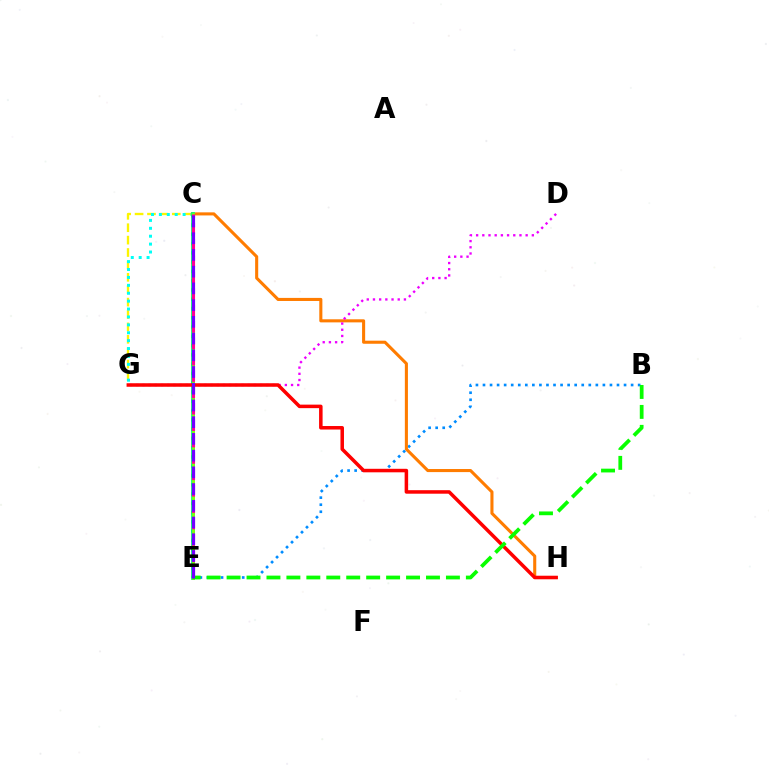{('B', 'E'): [{'color': '#008cff', 'line_style': 'dotted', 'thickness': 1.92}, {'color': '#08ff00', 'line_style': 'dashed', 'thickness': 2.71}], ('C', 'G'): [{'color': '#fcf500', 'line_style': 'dashed', 'thickness': 1.68}, {'color': '#00fff6', 'line_style': 'dotted', 'thickness': 2.15}], ('C', 'E'): [{'color': '#0010ff', 'line_style': 'dotted', 'thickness': 2.52}, {'color': '#00ff74', 'line_style': 'solid', 'thickness': 2.71}, {'color': '#84ff00', 'line_style': 'solid', 'thickness': 1.9}, {'color': '#ff0094', 'line_style': 'dashed', 'thickness': 2.23}, {'color': '#7200ff', 'line_style': 'dashed', 'thickness': 2.27}], ('C', 'H'): [{'color': '#ff7c00', 'line_style': 'solid', 'thickness': 2.22}], ('D', 'G'): [{'color': '#ee00ff', 'line_style': 'dotted', 'thickness': 1.68}], ('G', 'H'): [{'color': '#ff0000', 'line_style': 'solid', 'thickness': 2.53}]}